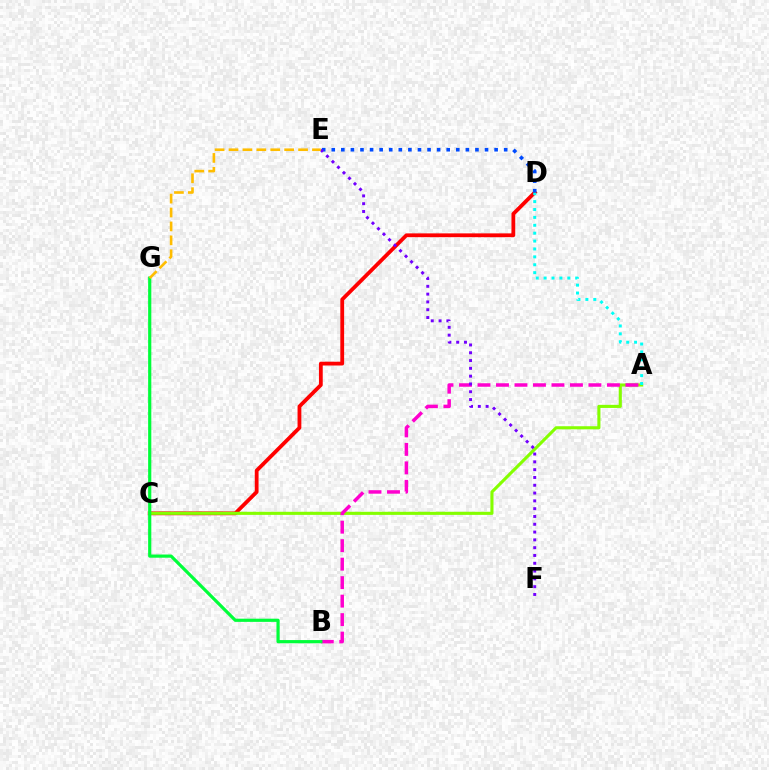{('C', 'D'): [{'color': '#ff0000', 'line_style': 'solid', 'thickness': 2.73}], ('A', 'C'): [{'color': '#84ff00', 'line_style': 'solid', 'thickness': 2.23}], ('A', 'D'): [{'color': '#00fff6', 'line_style': 'dotted', 'thickness': 2.15}], ('A', 'B'): [{'color': '#ff00cf', 'line_style': 'dashed', 'thickness': 2.51}], ('D', 'E'): [{'color': '#004bff', 'line_style': 'dotted', 'thickness': 2.6}], ('E', 'F'): [{'color': '#7200ff', 'line_style': 'dotted', 'thickness': 2.12}], ('B', 'G'): [{'color': '#00ff39', 'line_style': 'solid', 'thickness': 2.29}], ('E', 'G'): [{'color': '#ffbd00', 'line_style': 'dashed', 'thickness': 1.89}]}